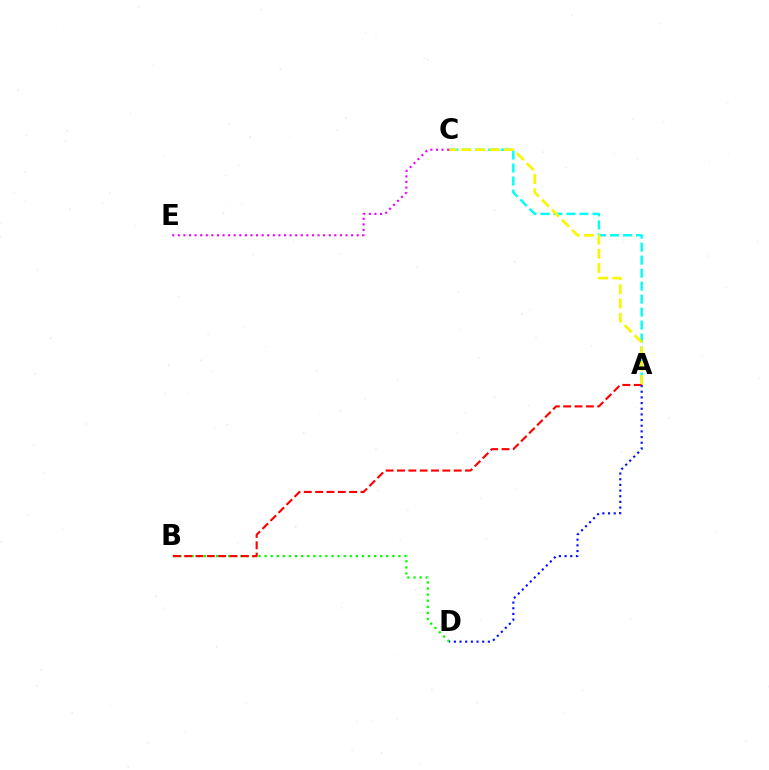{('A', 'C'): [{'color': '#00fff6', 'line_style': 'dashed', 'thickness': 1.76}, {'color': '#fcf500', 'line_style': 'dashed', 'thickness': 1.93}], ('B', 'D'): [{'color': '#08ff00', 'line_style': 'dotted', 'thickness': 1.65}], ('A', 'B'): [{'color': '#ff0000', 'line_style': 'dashed', 'thickness': 1.54}], ('C', 'E'): [{'color': '#ee00ff', 'line_style': 'dotted', 'thickness': 1.52}], ('A', 'D'): [{'color': '#0010ff', 'line_style': 'dotted', 'thickness': 1.54}]}